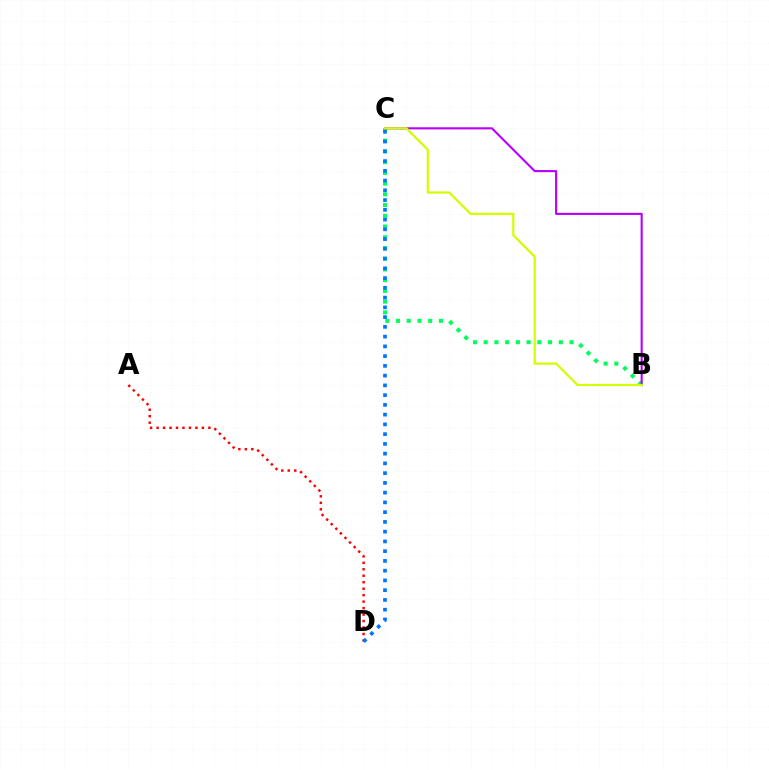{('A', 'D'): [{'color': '#ff0000', 'line_style': 'dotted', 'thickness': 1.76}], ('B', 'C'): [{'color': '#00ff5c', 'line_style': 'dotted', 'thickness': 2.92}, {'color': '#b900ff', 'line_style': 'solid', 'thickness': 1.52}, {'color': '#d1ff00', 'line_style': 'solid', 'thickness': 1.59}], ('C', 'D'): [{'color': '#0074ff', 'line_style': 'dotted', 'thickness': 2.65}]}